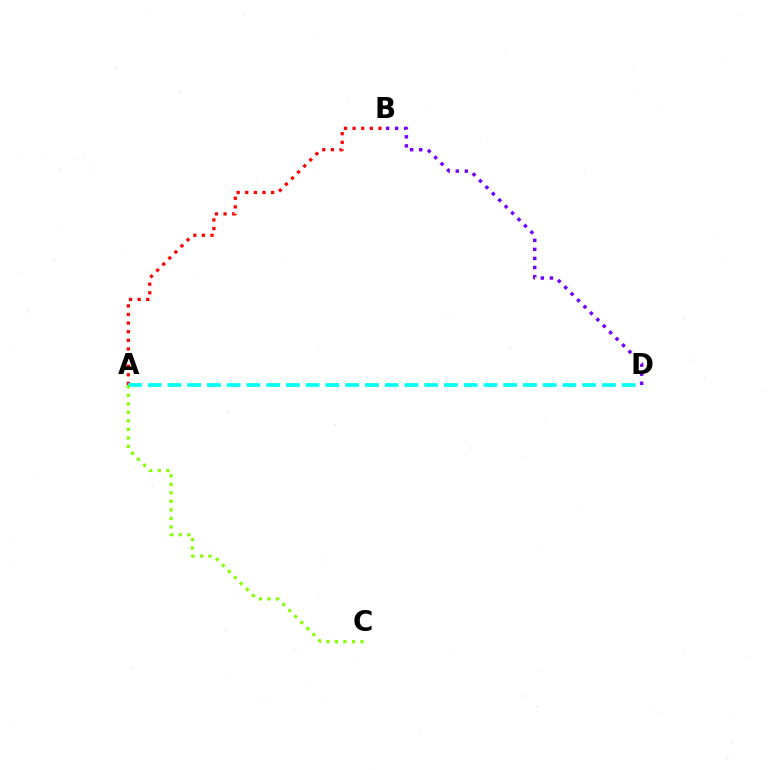{('A', 'B'): [{'color': '#ff0000', 'line_style': 'dotted', 'thickness': 2.34}], ('A', 'D'): [{'color': '#00fff6', 'line_style': 'dashed', 'thickness': 2.68}], ('A', 'C'): [{'color': '#84ff00', 'line_style': 'dotted', 'thickness': 2.31}], ('B', 'D'): [{'color': '#7200ff', 'line_style': 'dotted', 'thickness': 2.47}]}